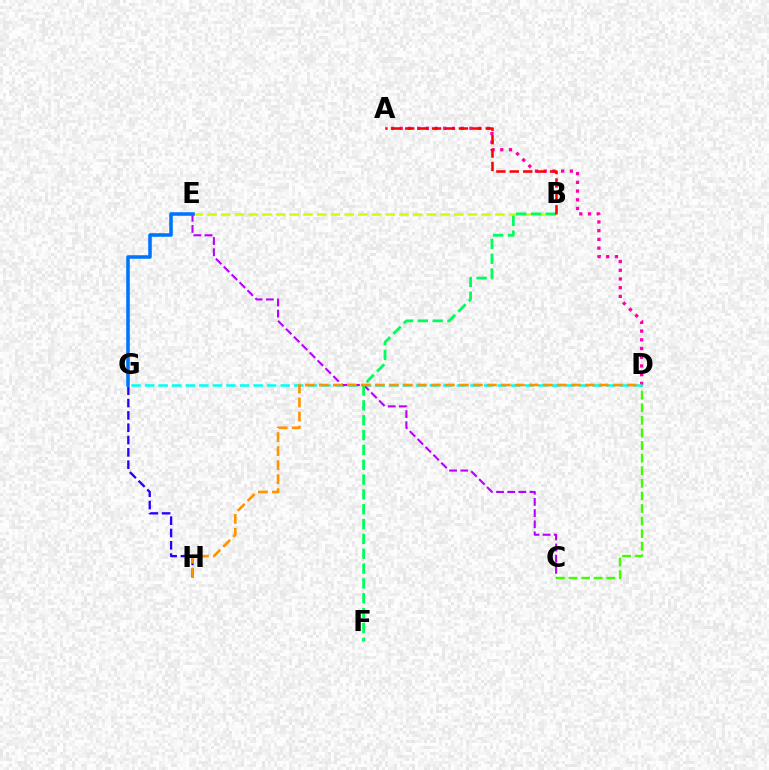{('A', 'D'): [{'color': '#ff00ac', 'line_style': 'dotted', 'thickness': 2.37}], ('C', 'D'): [{'color': '#3dff00', 'line_style': 'dashed', 'thickness': 1.71}], ('G', 'H'): [{'color': '#2500ff', 'line_style': 'dashed', 'thickness': 1.67}], ('B', 'E'): [{'color': '#d1ff00', 'line_style': 'dashed', 'thickness': 1.86}], ('D', 'G'): [{'color': '#00fff6', 'line_style': 'dashed', 'thickness': 1.84}], ('C', 'E'): [{'color': '#b900ff', 'line_style': 'dashed', 'thickness': 1.52}], ('E', 'G'): [{'color': '#0074ff', 'line_style': 'solid', 'thickness': 2.55}], ('B', 'F'): [{'color': '#00ff5c', 'line_style': 'dashed', 'thickness': 2.02}], ('D', 'H'): [{'color': '#ff9400', 'line_style': 'dashed', 'thickness': 1.9}], ('A', 'B'): [{'color': '#ff0000', 'line_style': 'dashed', 'thickness': 1.82}]}